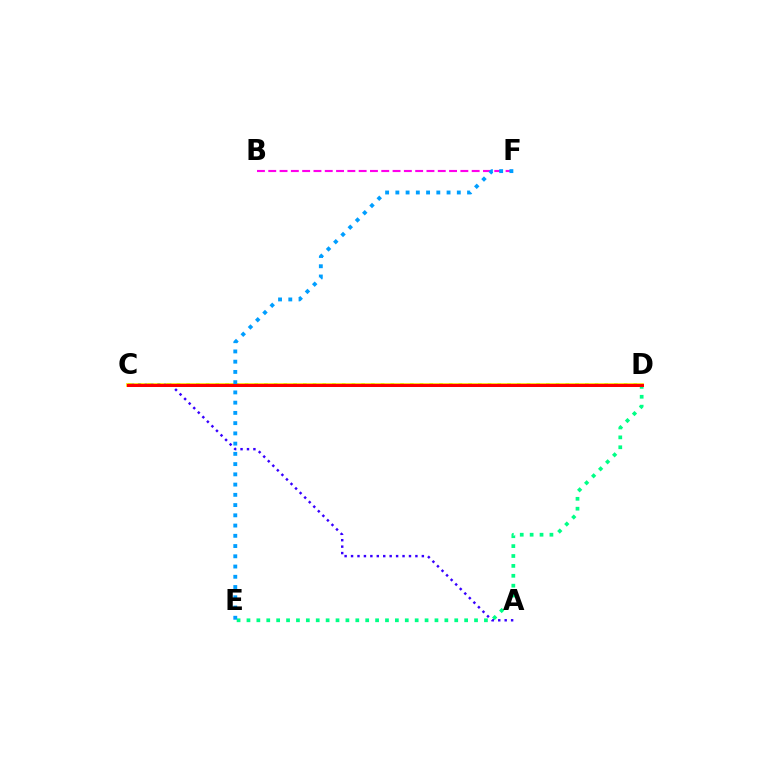{('C', 'D'): [{'color': '#4fff00', 'line_style': 'dotted', 'thickness': 2.64}, {'color': '#ffd500', 'line_style': 'solid', 'thickness': 2.64}, {'color': '#ff0000', 'line_style': 'solid', 'thickness': 2.17}], ('D', 'E'): [{'color': '#00ff86', 'line_style': 'dotted', 'thickness': 2.69}], ('B', 'F'): [{'color': '#ff00ed', 'line_style': 'dashed', 'thickness': 1.54}], ('E', 'F'): [{'color': '#009eff', 'line_style': 'dotted', 'thickness': 2.78}], ('A', 'C'): [{'color': '#3700ff', 'line_style': 'dotted', 'thickness': 1.75}]}